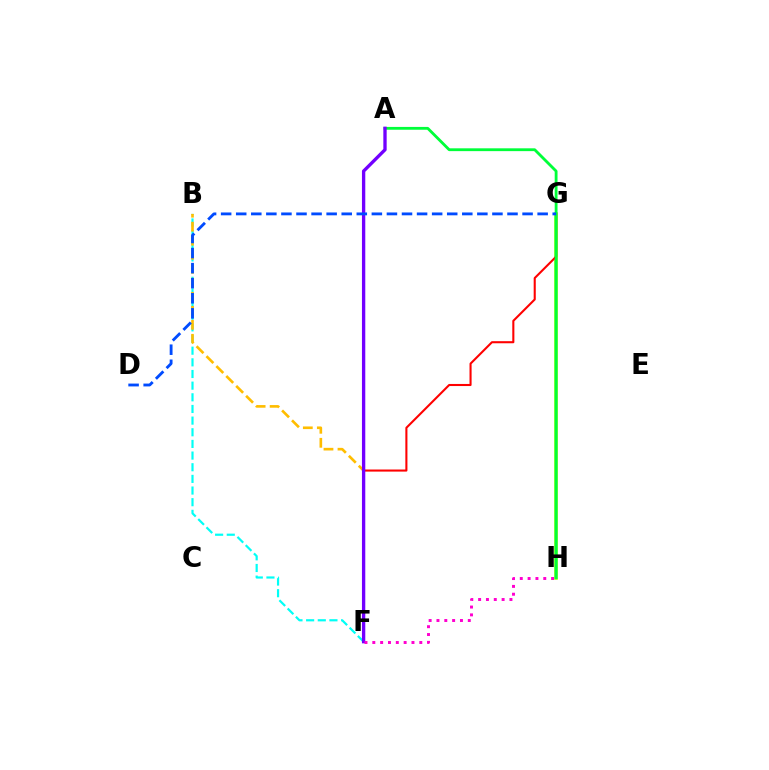{('G', 'H'): [{'color': '#84ff00', 'line_style': 'solid', 'thickness': 2.53}], ('F', 'G'): [{'color': '#ff0000', 'line_style': 'solid', 'thickness': 1.5}], ('B', 'F'): [{'color': '#00fff6', 'line_style': 'dashed', 'thickness': 1.58}, {'color': '#ffbd00', 'line_style': 'dashed', 'thickness': 1.9}], ('A', 'H'): [{'color': '#00ff39', 'line_style': 'solid', 'thickness': 2.03}], ('A', 'F'): [{'color': '#7200ff', 'line_style': 'solid', 'thickness': 2.4}], ('D', 'G'): [{'color': '#004bff', 'line_style': 'dashed', 'thickness': 2.05}], ('F', 'H'): [{'color': '#ff00cf', 'line_style': 'dotted', 'thickness': 2.13}]}